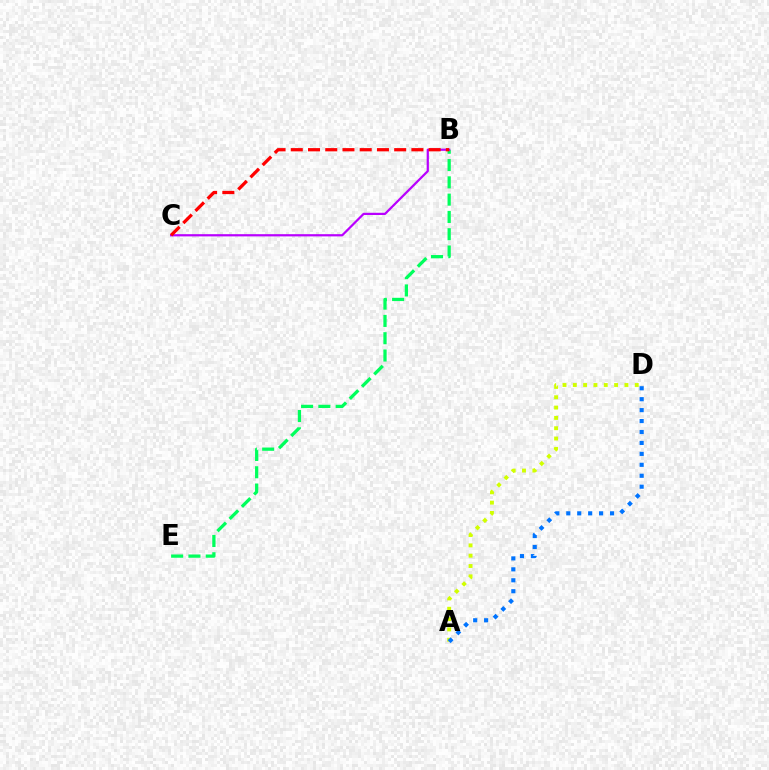{('B', 'E'): [{'color': '#00ff5c', 'line_style': 'dashed', 'thickness': 2.35}], ('A', 'D'): [{'color': '#d1ff00', 'line_style': 'dotted', 'thickness': 2.8}, {'color': '#0074ff', 'line_style': 'dotted', 'thickness': 2.97}], ('B', 'C'): [{'color': '#b900ff', 'line_style': 'solid', 'thickness': 1.6}, {'color': '#ff0000', 'line_style': 'dashed', 'thickness': 2.34}]}